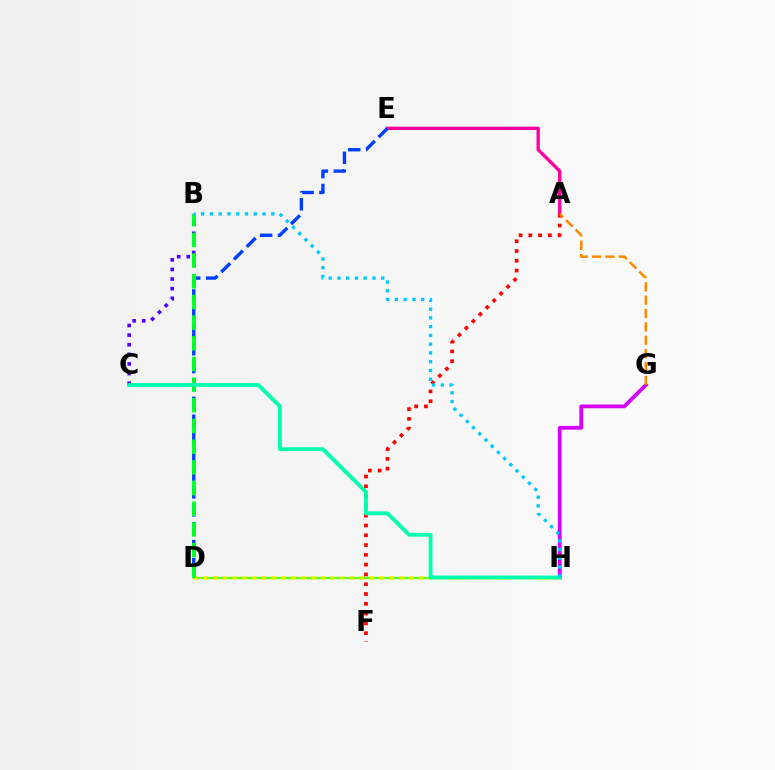{('A', 'E'): [{'color': '#ff00a0', 'line_style': 'solid', 'thickness': 2.41}], ('B', 'C'): [{'color': '#4f00ff', 'line_style': 'dotted', 'thickness': 2.61}], ('G', 'H'): [{'color': '#d600ff', 'line_style': 'solid', 'thickness': 2.73}], ('D', 'H'): [{'color': '#66ff00', 'line_style': 'solid', 'thickness': 1.67}, {'color': '#eeff00', 'line_style': 'dotted', 'thickness': 2.66}], ('D', 'E'): [{'color': '#003fff', 'line_style': 'dashed', 'thickness': 2.43}], ('A', 'F'): [{'color': '#ff0000', 'line_style': 'dotted', 'thickness': 2.66}], ('A', 'G'): [{'color': '#ff8800', 'line_style': 'dashed', 'thickness': 1.82}], ('B', 'D'): [{'color': '#00ff27', 'line_style': 'dashed', 'thickness': 2.81}], ('C', 'H'): [{'color': '#00ffaf', 'line_style': 'solid', 'thickness': 2.77}], ('B', 'H'): [{'color': '#00c7ff', 'line_style': 'dotted', 'thickness': 2.38}]}